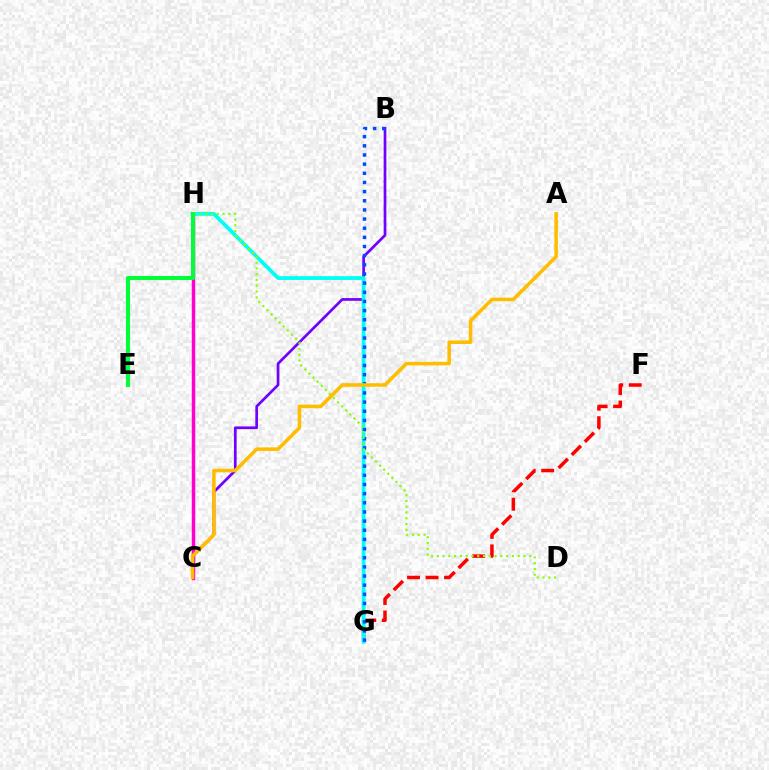{('F', 'G'): [{'color': '#ff0000', 'line_style': 'dashed', 'thickness': 2.51}], ('B', 'C'): [{'color': '#7200ff', 'line_style': 'solid', 'thickness': 1.95}], ('G', 'H'): [{'color': '#00fff6', 'line_style': 'solid', 'thickness': 2.74}], ('C', 'H'): [{'color': '#ff00cf', 'line_style': 'solid', 'thickness': 2.49}], ('B', 'G'): [{'color': '#004bff', 'line_style': 'dotted', 'thickness': 2.49}], ('A', 'C'): [{'color': '#ffbd00', 'line_style': 'solid', 'thickness': 2.55}], ('D', 'H'): [{'color': '#84ff00', 'line_style': 'dotted', 'thickness': 1.57}], ('E', 'H'): [{'color': '#00ff39', 'line_style': 'solid', 'thickness': 2.94}]}